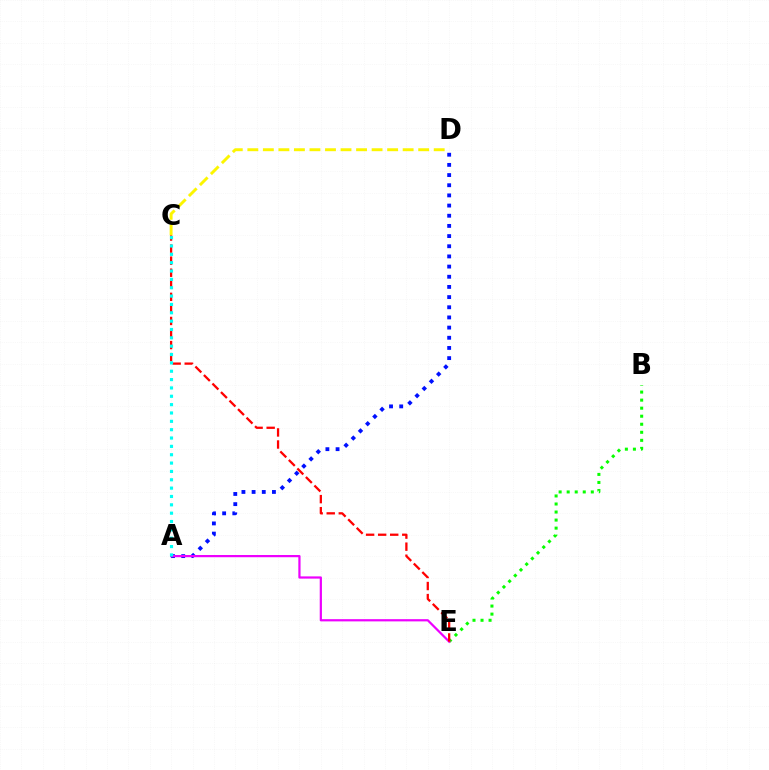{('A', 'D'): [{'color': '#0010ff', 'line_style': 'dotted', 'thickness': 2.76}], ('B', 'E'): [{'color': '#08ff00', 'line_style': 'dotted', 'thickness': 2.18}], ('A', 'E'): [{'color': '#ee00ff', 'line_style': 'solid', 'thickness': 1.6}], ('C', 'E'): [{'color': '#ff0000', 'line_style': 'dashed', 'thickness': 1.64}], ('C', 'D'): [{'color': '#fcf500', 'line_style': 'dashed', 'thickness': 2.11}], ('A', 'C'): [{'color': '#00fff6', 'line_style': 'dotted', 'thickness': 2.27}]}